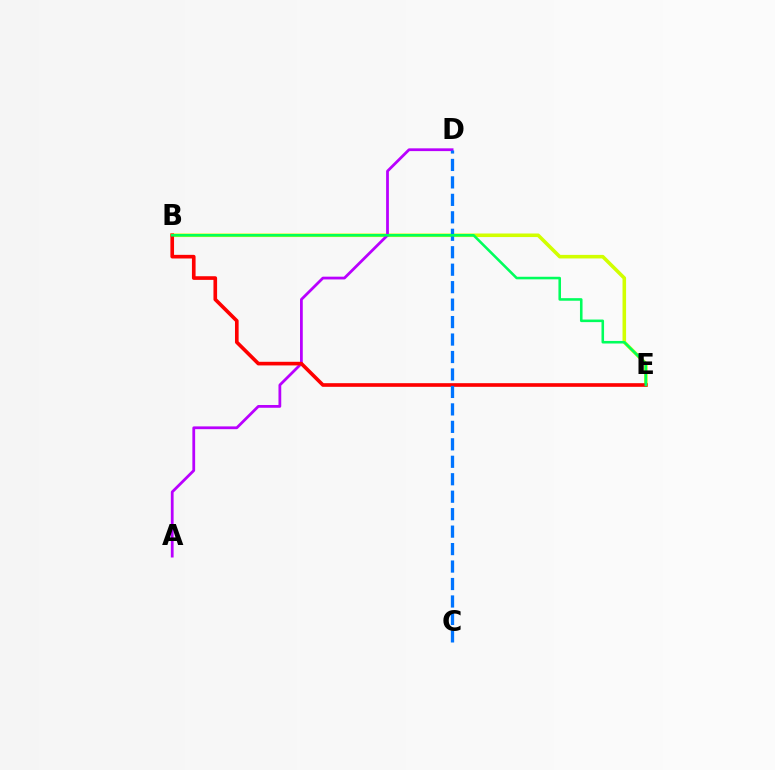{('B', 'E'): [{'color': '#d1ff00', 'line_style': 'solid', 'thickness': 2.57}, {'color': '#ff0000', 'line_style': 'solid', 'thickness': 2.62}, {'color': '#00ff5c', 'line_style': 'solid', 'thickness': 1.85}], ('A', 'D'): [{'color': '#b900ff', 'line_style': 'solid', 'thickness': 1.99}], ('C', 'D'): [{'color': '#0074ff', 'line_style': 'dashed', 'thickness': 2.37}]}